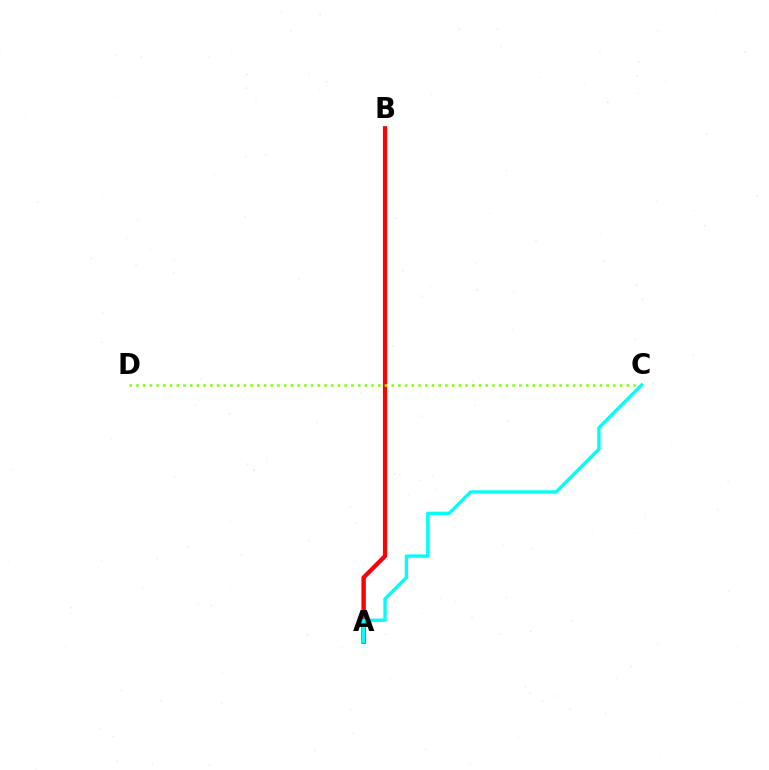{('A', 'B'): [{'color': '#7200ff', 'line_style': 'solid', 'thickness': 2.59}, {'color': '#ff0000', 'line_style': 'solid', 'thickness': 2.98}], ('C', 'D'): [{'color': '#84ff00', 'line_style': 'dotted', 'thickness': 1.83}], ('A', 'C'): [{'color': '#00fff6', 'line_style': 'solid', 'thickness': 2.39}]}